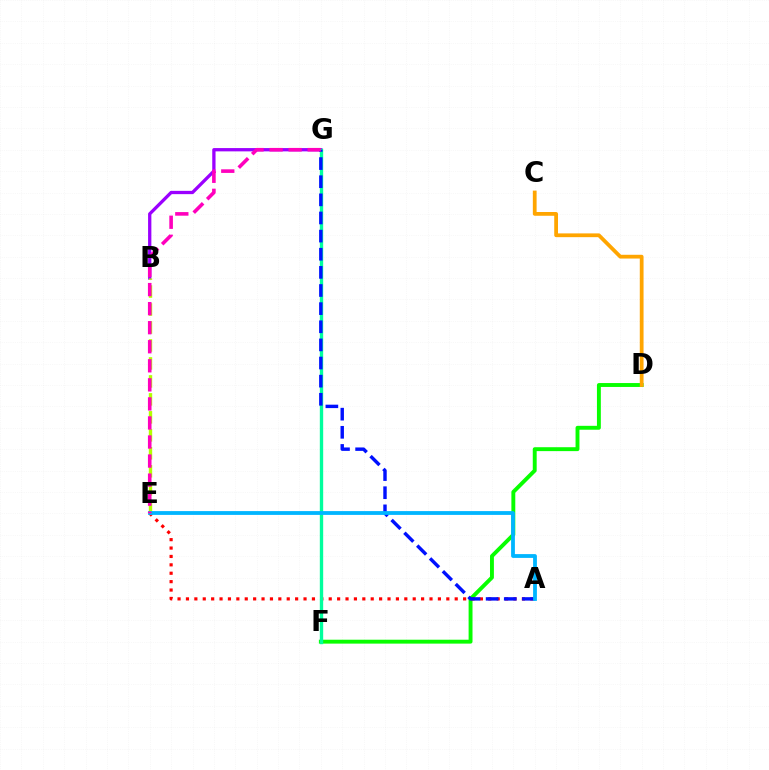{('D', 'F'): [{'color': '#08ff00', 'line_style': 'solid', 'thickness': 2.81}], ('A', 'E'): [{'color': '#ff0000', 'line_style': 'dotted', 'thickness': 2.28}, {'color': '#00b5ff', 'line_style': 'solid', 'thickness': 2.74}], ('B', 'G'): [{'color': '#9b00ff', 'line_style': 'solid', 'thickness': 2.37}], ('F', 'G'): [{'color': '#00ff9d', 'line_style': 'solid', 'thickness': 2.42}], ('A', 'G'): [{'color': '#0010ff', 'line_style': 'dashed', 'thickness': 2.46}], ('B', 'E'): [{'color': '#b3ff00', 'line_style': 'dashed', 'thickness': 2.44}], ('E', 'G'): [{'color': '#ff00bd', 'line_style': 'dashed', 'thickness': 2.59}], ('C', 'D'): [{'color': '#ffa500', 'line_style': 'solid', 'thickness': 2.71}]}